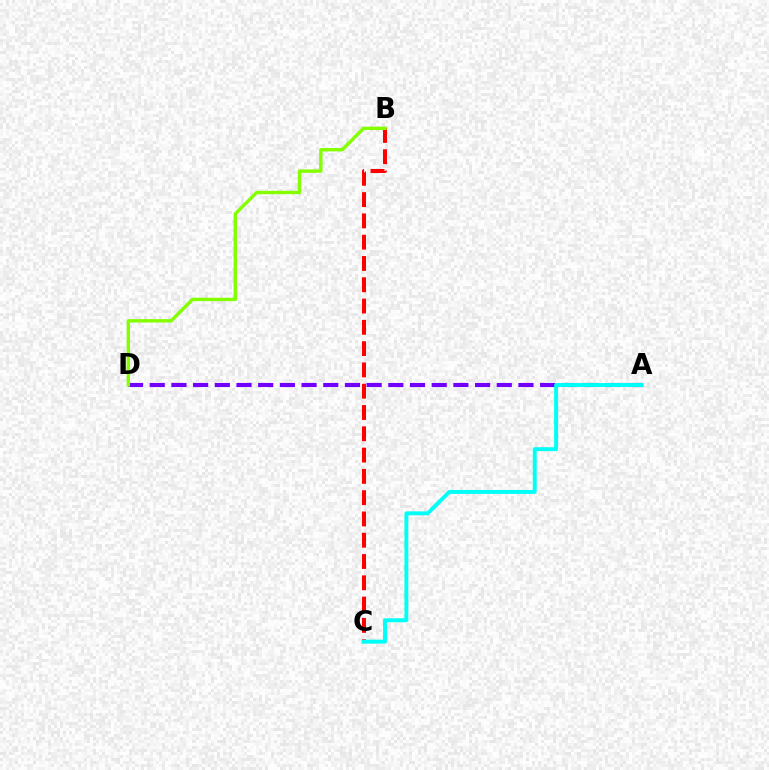{('B', 'C'): [{'color': '#ff0000', 'line_style': 'dashed', 'thickness': 2.89}], ('A', 'D'): [{'color': '#7200ff', 'line_style': 'dashed', 'thickness': 2.95}], ('A', 'C'): [{'color': '#00fff6', 'line_style': 'solid', 'thickness': 2.83}], ('B', 'D'): [{'color': '#84ff00', 'line_style': 'solid', 'thickness': 2.44}]}